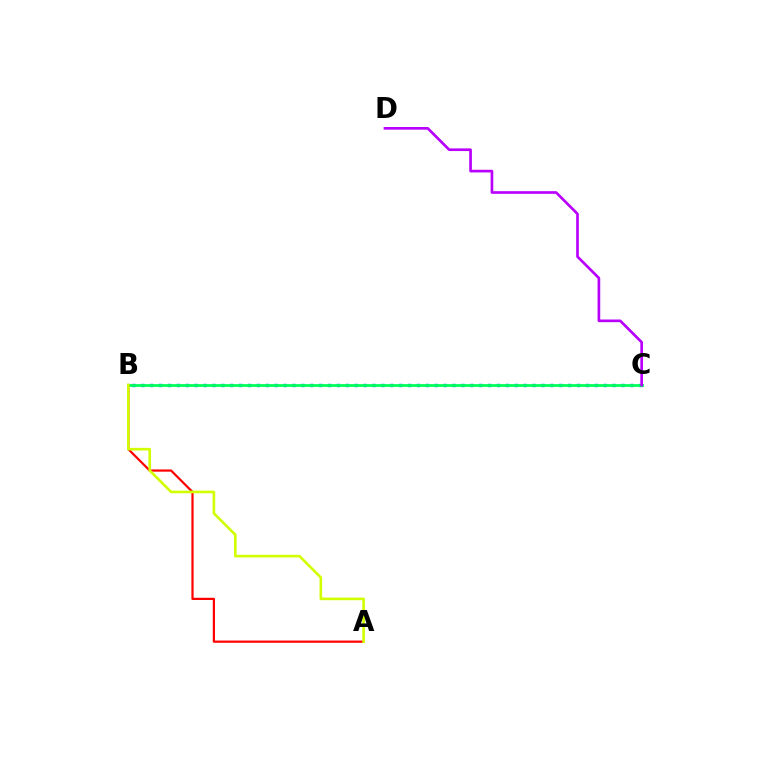{('B', 'C'): [{'color': '#0074ff', 'line_style': 'dotted', 'thickness': 2.42}, {'color': '#00ff5c', 'line_style': 'solid', 'thickness': 2.0}], ('A', 'B'): [{'color': '#ff0000', 'line_style': 'solid', 'thickness': 1.6}, {'color': '#d1ff00', 'line_style': 'solid', 'thickness': 1.89}], ('C', 'D'): [{'color': '#b900ff', 'line_style': 'solid', 'thickness': 1.93}]}